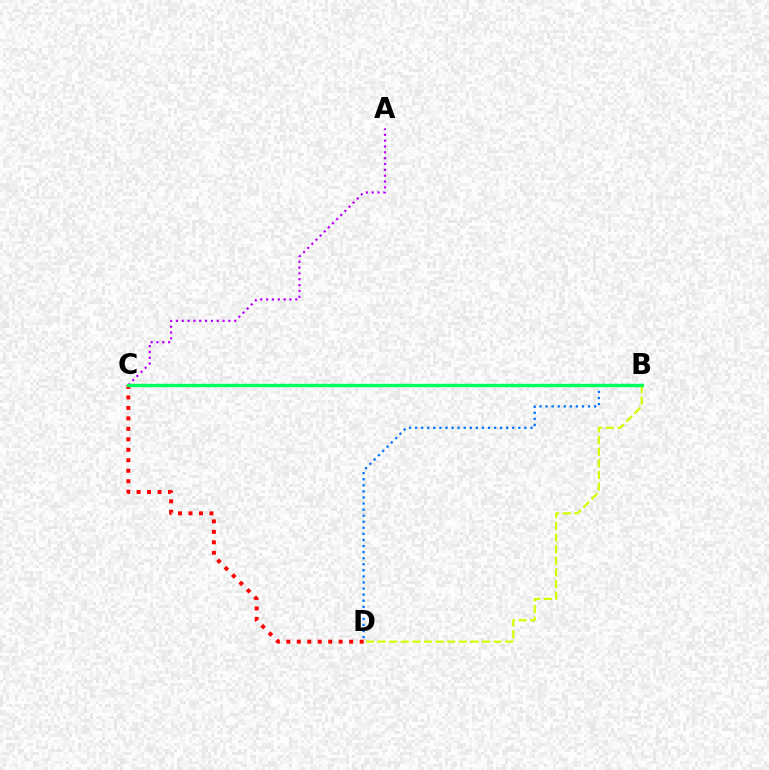{('B', 'D'): [{'color': '#d1ff00', 'line_style': 'dashed', 'thickness': 1.58}, {'color': '#0074ff', 'line_style': 'dotted', 'thickness': 1.65}], ('A', 'C'): [{'color': '#b900ff', 'line_style': 'dotted', 'thickness': 1.58}], ('C', 'D'): [{'color': '#ff0000', 'line_style': 'dotted', 'thickness': 2.85}], ('B', 'C'): [{'color': '#00ff5c', 'line_style': 'solid', 'thickness': 2.43}]}